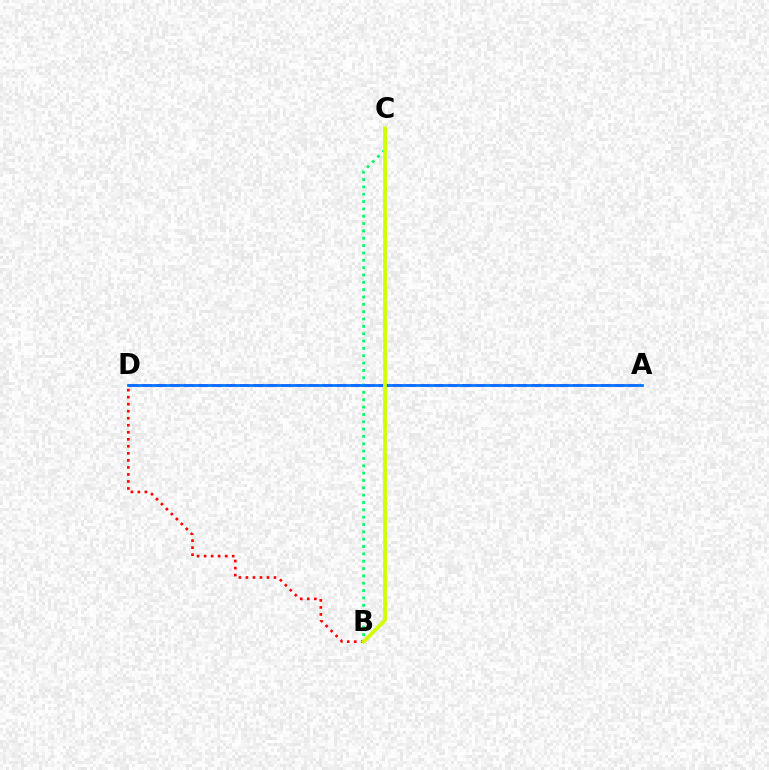{('B', 'C'): [{'color': '#00ff5c', 'line_style': 'dotted', 'thickness': 1.99}, {'color': '#d1ff00', 'line_style': 'solid', 'thickness': 2.68}], ('A', 'D'): [{'color': '#b900ff', 'line_style': 'dashed', 'thickness': 1.89}, {'color': '#0074ff', 'line_style': 'solid', 'thickness': 1.97}], ('B', 'D'): [{'color': '#ff0000', 'line_style': 'dotted', 'thickness': 1.91}]}